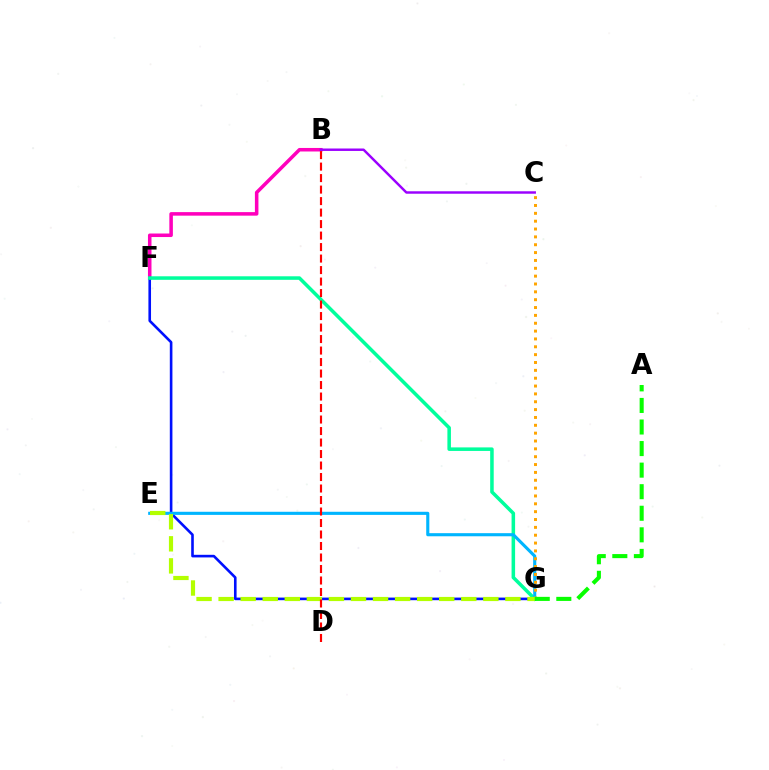{('B', 'F'): [{'color': '#ff00bd', 'line_style': 'solid', 'thickness': 2.54}], ('B', 'C'): [{'color': '#9b00ff', 'line_style': 'solid', 'thickness': 1.76}], ('F', 'G'): [{'color': '#0010ff', 'line_style': 'solid', 'thickness': 1.88}, {'color': '#00ff9d', 'line_style': 'solid', 'thickness': 2.54}], ('E', 'G'): [{'color': '#00b5ff', 'line_style': 'solid', 'thickness': 2.24}, {'color': '#b3ff00', 'line_style': 'dashed', 'thickness': 3.0}], ('C', 'G'): [{'color': '#ffa500', 'line_style': 'dotted', 'thickness': 2.13}], ('A', 'G'): [{'color': '#08ff00', 'line_style': 'dashed', 'thickness': 2.93}], ('B', 'D'): [{'color': '#ff0000', 'line_style': 'dashed', 'thickness': 1.56}]}